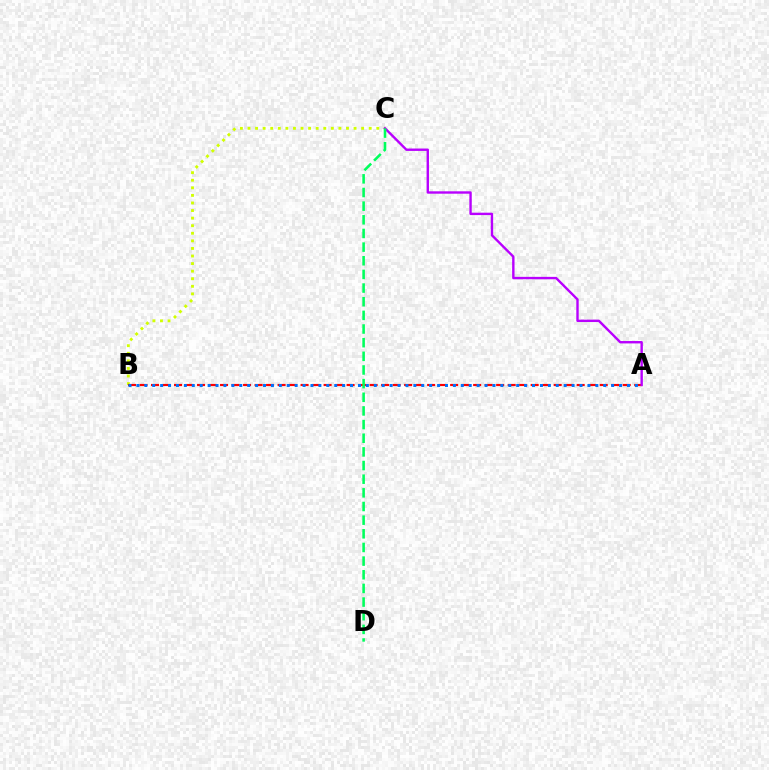{('B', 'C'): [{'color': '#d1ff00', 'line_style': 'dotted', 'thickness': 2.06}], ('A', 'B'): [{'color': '#ff0000', 'line_style': 'dashed', 'thickness': 1.56}, {'color': '#0074ff', 'line_style': 'dotted', 'thickness': 2.15}], ('A', 'C'): [{'color': '#b900ff', 'line_style': 'solid', 'thickness': 1.72}], ('C', 'D'): [{'color': '#00ff5c', 'line_style': 'dashed', 'thickness': 1.85}]}